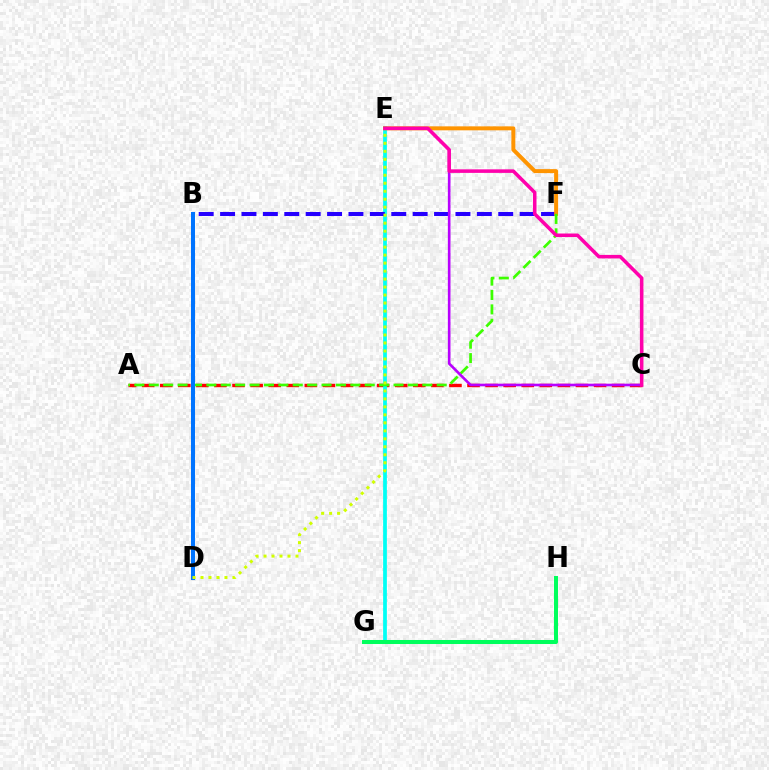{('A', 'C'): [{'color': '#ff0000', 'line_style': 'dashed', 'thickness': 2.46}], ('E', 'G'): [{'color': '#00fff6', 'line_style': 'solid', 'thickness': 2.7}], ('B', 'F'): [{'color': '#2500ff', 'line_style': 'dashed', 'thickness': 2.91}], ('E', 'F'): [{'color': '#ff9400', 'line_style': 'solid', 'thickness': 2.86}], ('A', 'F'): [{'color': '#3dff00', 'line_style': 'dashed', 'thickness': 1.96}], ('C', 'E'): [{'color': '#b900ff', 'line_style': 'solid', 'thickness': 1.89}, {'color': '#ff00ac', 'line_style': 'solid', 'thickness': 2.55}], ('B', 'D'): [{'color': '#0074ff', 'line_style': 'solid', 'thickness': 2.9}], ('D', 'E'): [{'color': '#d1ff00', 'line_style': 'dotted', 'thickness': 2.17}], ('G', 'H'): [{'color': '#00ff5c', 'line_style': 'solid', 'thickness': 2.9}]}